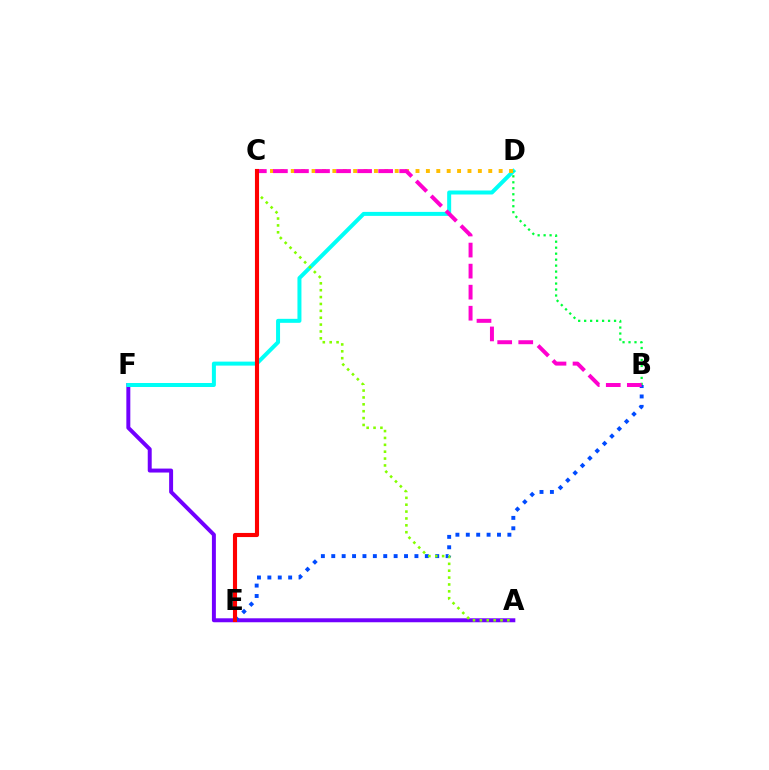{('A', 'F'): [{'color': '#7200ff', 'line_style': 'solid', 'thickness': 2.85}], ('D', 'F'): [{'color': '#00fff6', 'line_style': 'solid', 'thickness': 2.88}], ('B', 'D'): [{'color': '#00ff39', 'line_style': 'dotted', 'thickness': 1.62}], ('C', 'D'): [{'color': '#ffbd00', 'line_style': 'dotted', 'thickness': 2.82}], ('B', 'E'): [{'color': '#004bff', 'line_style': 'dotted', 'thickness': 2.82}], ('B', 'C'): [{'color': '#ff00cf', 'line_style': 'dashed', 'thickness': 2.86}], ('A', 'C'): [{'color': '#84ff00', 'line_style': 'dotted', 'thickness': 1.87}], ('C', 'E'): [{'color': '#ff0000', 'line_style': 'solid', 'thickness': 2.96}]}